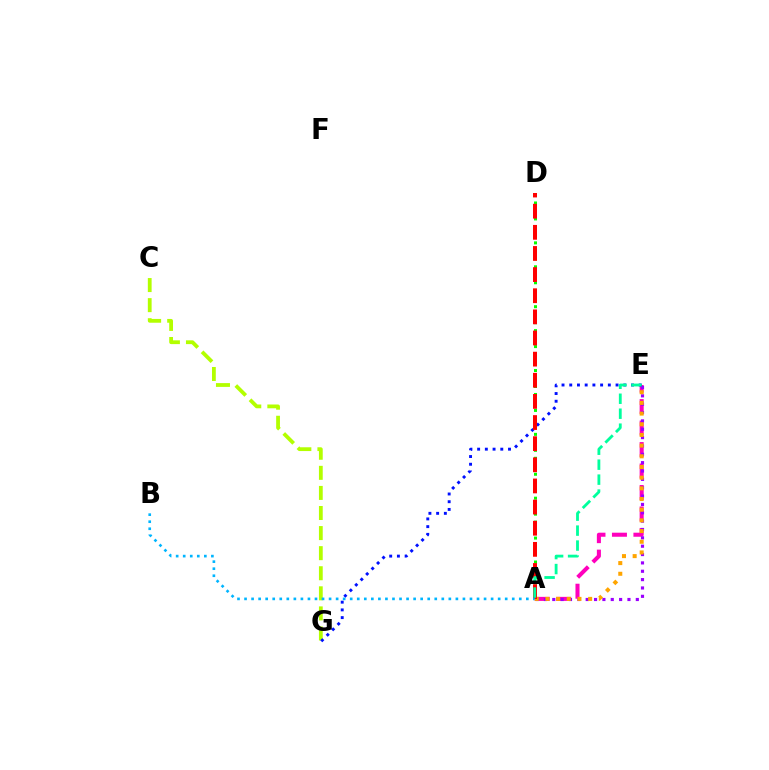{('A', 'E'): [{'color': '#ff00bd', 'line_style': 'dashed', 'thickness': 2.92}, {'color': '#9b00ff', 'line_style': 'dotted', 'thickness': 2.27}, {'color': '#ffa500', 'line_style': 'dotted', 'thickness': 2.9}, {'color': '#00ff9d', 'line_style': 'dashed', 'thickness': 2.03}], ('C', 'G'): [{'color': '#b3ff00', 'line_style': 'dashed', 'thickness': 2.73}], ('A', 'D'): [{'color': '#08ff00', 'line_style': 'dotted', 'thickness': 2.17}, {'color': '#ff0000', 'line_style': 'dashed', 'thickness': 2.87}], ('E', 'G'): [{'color': '#0010ff', 'line_style': 'dotted', 'thickness': 2.1}], ('A', 'B'): [{'color': '#00b5ff', 'line_style': 'dotted', 'thickness': 1.91}]}